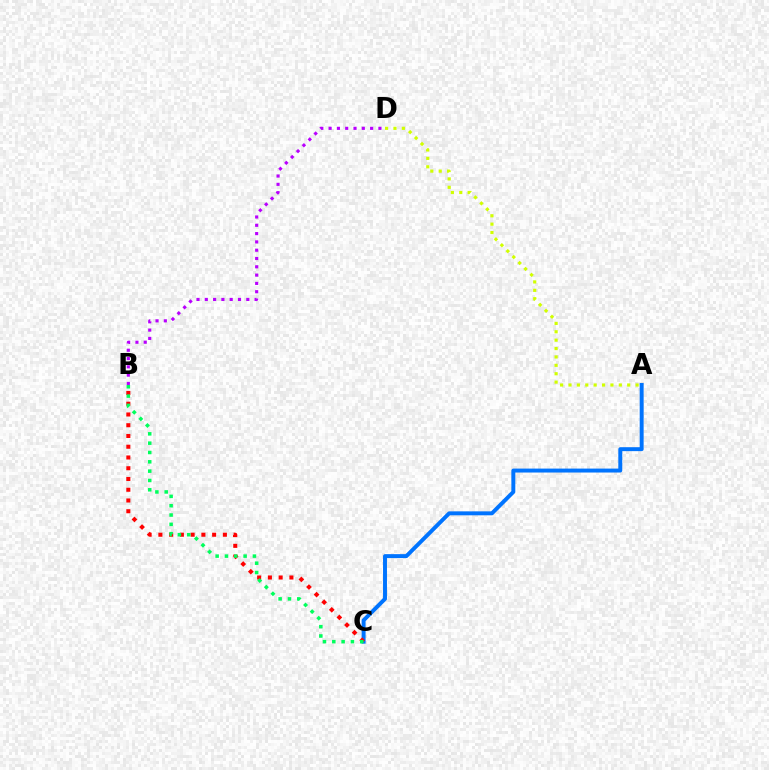{('A', 'C'): [{'color': '#0074ff', 'line_style': 'solid', 'thickness': 2.84}], ('B', 'C'): [{'color': '#ff0000', 'line_style': 'dotted', 'thickness': 2.92}, {'color': '#00ff5c', 'line_style': 'dotted', 'thickness': 2.53}], ('B', 'D'): [{'color': '#b900ff', 'line_style': 'dotted', 'thickness': 2.26}], ('A', 'D'): [{'color': '#d1ff00', 'line_style': 'dotted', 'thickness': 2.28}]}